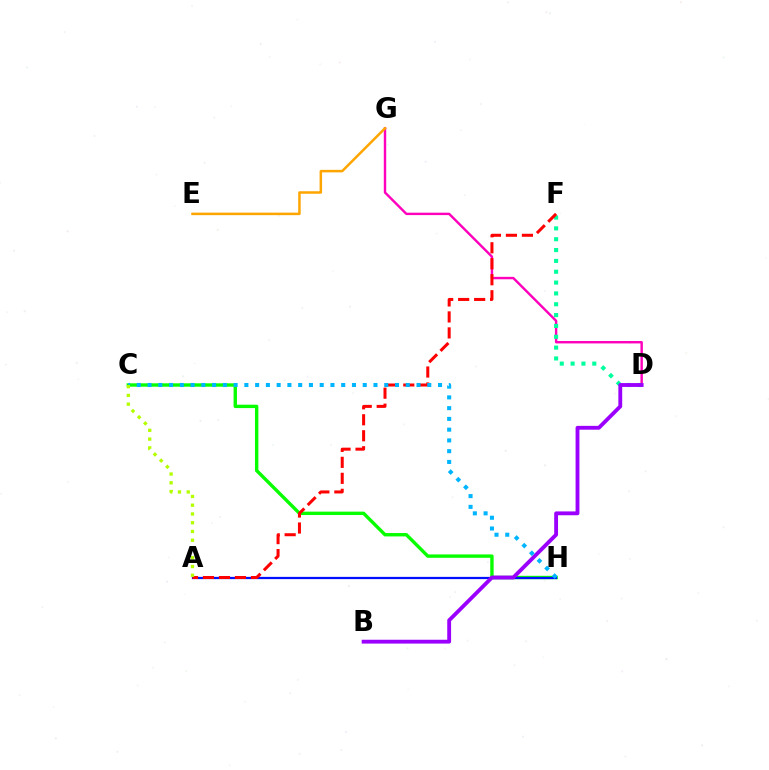{('D', 'G'): [{'color': '#ff00bd', 'line_style': 'solid', 'thickness': 1.74}], ('D', 'F'): [{'color': '#00ff9d', 'line_style': 'dotted', 'thickness': 2.94}], ('C', 'H'): [{'color': '#08ff00', 'line_style': 'solid', 'thickness': 2.44}, {'color': '#00b5ff', 'line_style': 'dotted', 'thickness': 2.92}], ('E', 'G'): [{'color': '#ffa500', 'line_style': 'solid', 'thickness': 1.8}], ('A', 'H'): [{'color': '#0010ff', 'line_style': 'solid', 'thickness': 1.62}], ('A', 'F'): [{'color': '#ff0000', 'line_style': 'dashed', 'thickness': 2.17}], ('B', 'D'): [{'color': '#9b00ff', 'line_style': 'solid', 'thickness': 2.76}], ('A', 'C'): [{'color': '#b3ff00', 'line_style': 'dotted', 'thickness': 2.38}]}